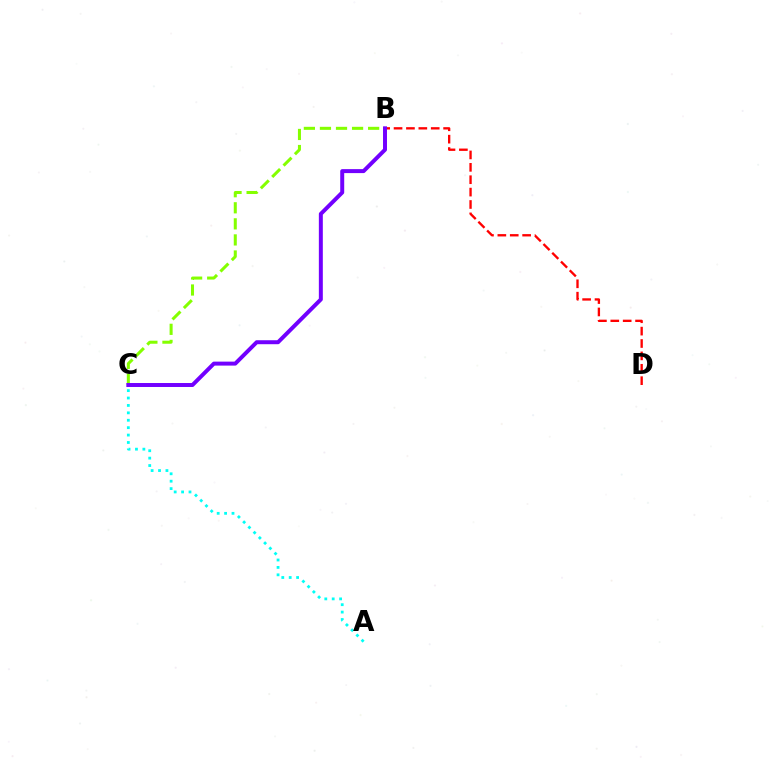{('A', 'C'): [{'color': '#00fff6', 'line_style': 'dotted', 'thickness': 2.01}], ('B', 'D'): [{'color': '#ff0000', 'line_style': 'dashed', 'thickness': 1.68}], ('B', 'C'): [{'color': '#84ff00', 'line_style': 'dashed', 'thickness': 2.18}, {'color': '#7200ff', 'line_style': 'solid', 'thickness': 2.86}]}